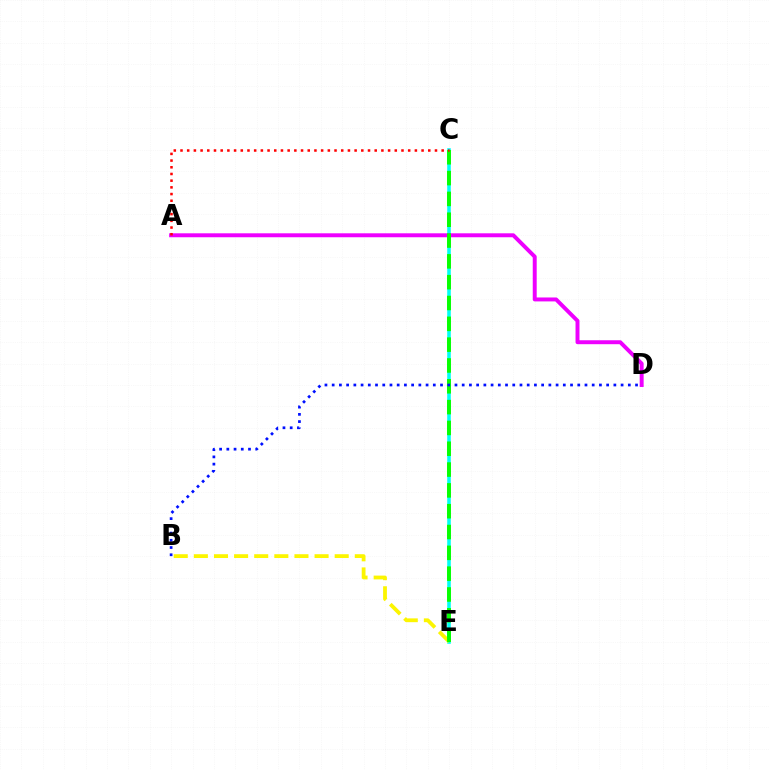{('C', 'E'): [{'color': '#00fff6', 'line_style': 'solid', 'thickness': 2.58}, {'color': '#08ff00', 'line_style': 'dashed', 'thickness': 2.83}], ('B', 'E'): [{'color': '#fcf500', 'line_style': 'dashed', 'thickness': 2.73}], ('A', 'D'): [{'color': '#ee00ff', 'line_style': 'solid', 'thickness': 2.84}], ('B', 'D'): [{'color': '#0010ff', 'line_style': 'dotted', 'thickness': 1.96}], ('A', 'C'): [{'color': '#ff0000', 'line_style': 'dotted', 'thickness': 1.82}]}